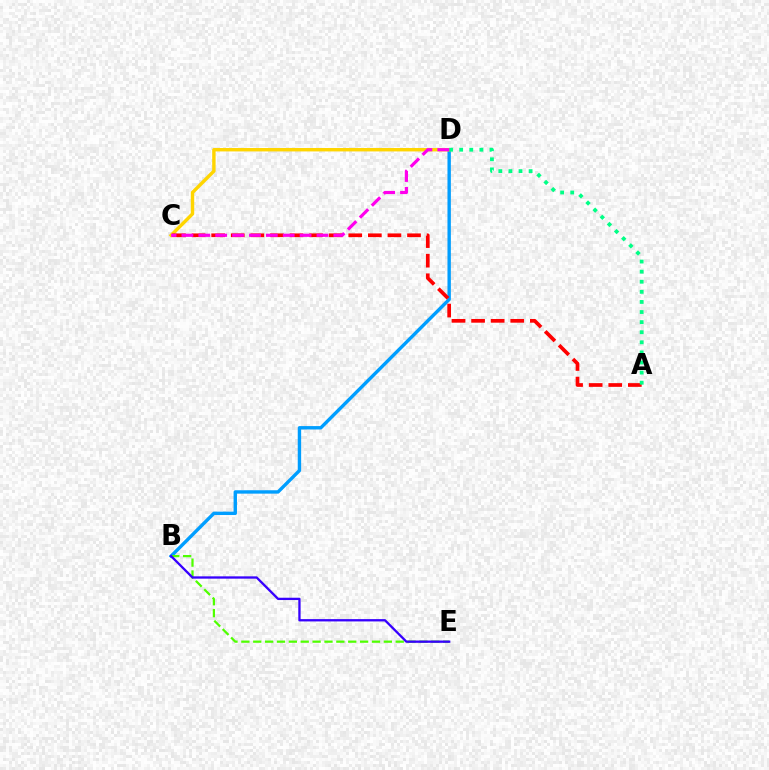{('B', 'D'): [{'color': '#009eff', 'line_style': 'solid', 'thickness': 2.44}], ('C', 'D'): [{'color': '#ffd500', 'line_style': 'solid', 'thickness': 2.46}, {'color': '#ff00ed', 'line_style': 'dashed', 'thickness': 2.29}], ('A', 'C'): [{'color': '#ff0000', 'line_style': 'dashed', 'thickness': 2.66}], ('B', 'E'): [{'color': '#4fff00', 'line_style': 'dashed', 'thickness': 1.61}, {'color': '#3700ff', 'line_style': 'solid', 'thickness': 1.66}], ('A', 'D'): [{'color': '#00ff86', 'line_style': 'dotted', 'thickness': 2.74}]}